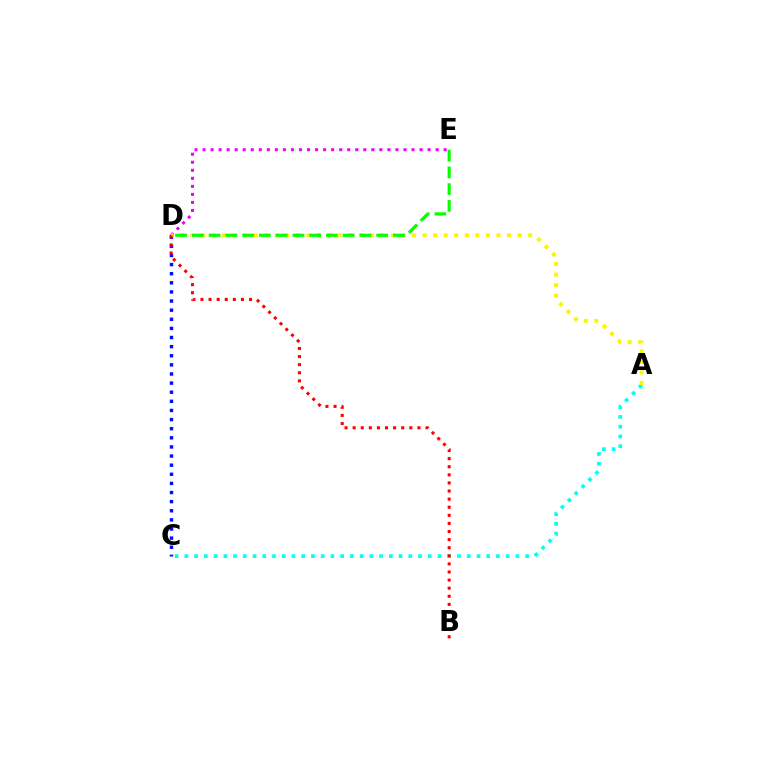{('A', 'C'): [{'color': '#00fff6', 'line_style': 'dotted', 'thickness': 2.65}], ('C', 'D'): [{'color': '#0010ff', 'line_style': 'dotted', 'thickness': 2.48}], ('D', 'E'): [{'color': '#ee00ff', 'line_style': 'dotted', 'thickness': 2.18}, {'color': '#08ff00', 'line_style': 'dashed', 'thickness': 2.28}], ('A', 'D'): [{'color': '#fcf500', 'line_style': 'dotted', 'thickness': 2.87}], ('B', 'D'): [{'color': '#ff0000', 'line_style': 'dotted', 'thickness': 2.2}]}